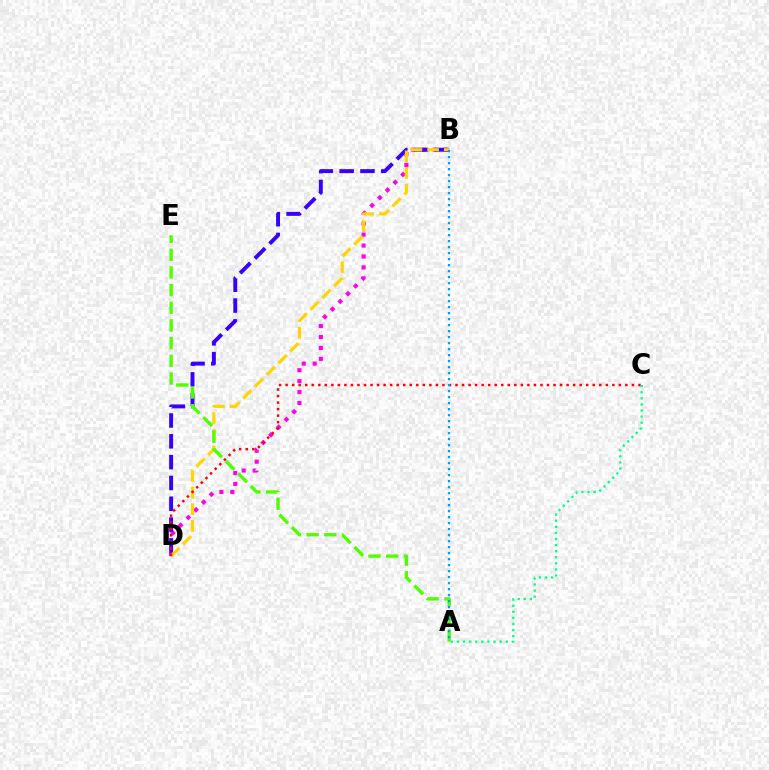{('B', 'D'): [{'color': '#ff00ed', 'line_style': 'dotted', 'thickness': 2.97}, {'color': '#3700ff', 'line_style': 'dashed', 'thickness': 2.83}, {'color': '#ffd500', 'line_style': 'dashed', 'thickness': 2.26}], ('C', 'D'): [{'color': '#ff0000', 'line_style': 'dotted', 'thickness': 1.78}], ('A', 'E'): [{'color': '#4fff00', 'line_style': 'dashed', 'thickness': 2.4}], ('A', 'C'): [{'color': '#00ff86', 'line_style': 'dotted', 'thickness': 1.65}], ('A', 'B'): [{'color': '#009eff', 'line_style': 'dotted', 'thickness': 1.63}]}